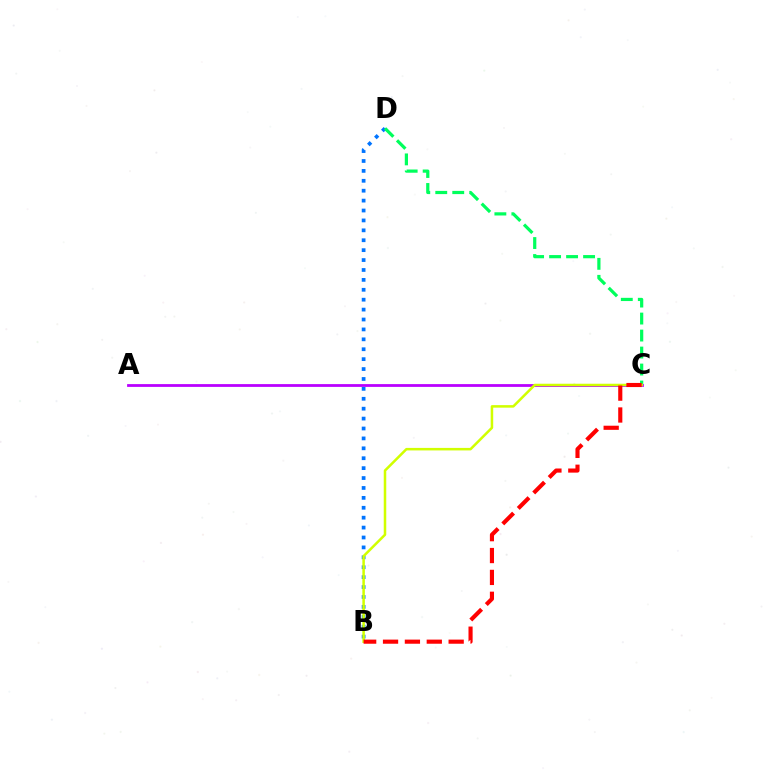{('B', 'D'): [{'color': '#0074ff', 'line_style': 'dotted', 'thickness': 2.69}], ('C', 'D'): [{'color': '#00ff5c', 'line_style': 'dashed', 'thickness': 2.31}], ('A', 'C'): [{'color': '#b900ff', 'line_style': 'solid', 'thickness': 2.01}], ('B', 'C'): [{'color': '#d1ff00', 'line_style': 'solid', 'thickness': 1.82}, {'color': '#ff0000', 'line_style': 'dashed', 'thickness': 2.97}]}